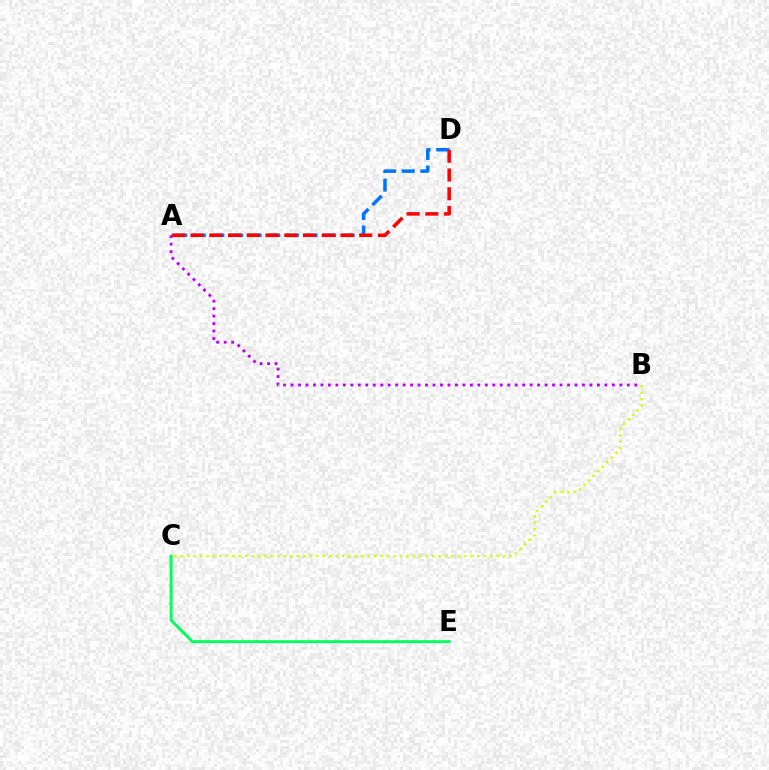{('A', 'B'): [{'color': '#b900ff', 'line_style': 'dotted', 'thickness': 2.03}], ('A', 'D'): [{'color': '#0074ff', 'line_style': 'dashed', 'thickness': 2.53}, {'color': '#ff0000', 'line_style': 'dashed', 'thickness': 2.55}], ('B', 'C'): [{'color': '#d1ff00', 'line_style': 'dotted', 'thickness': 1.75}], ('C', 'E'): [{'color': '#00ff5c', 'line_style': 'solid', 'thickness': 2.11}]}